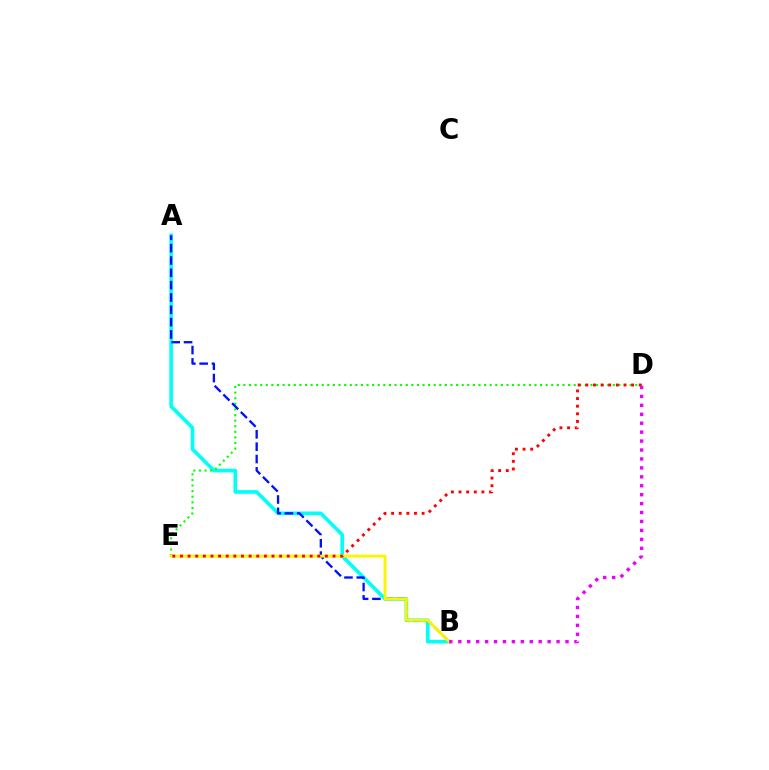{('A', 'B'): [{'color': '#00fff6', 'line_style': 'solid', 'thickness': 2.62}, {'color': '#0010ff', 'line_style': 'dashed', 'thickness': 1.68}], ('D', 'E'): [{'color': '#08ff00', 'line_style': 'dotted', 'thickness': 1.52}, {'color': '#ff0000', 'line_style': 'dotted', 'thickness': 2.07}], ('B', 'E'): [{'color': '#fcf500', 'line_style': 'solid', 'thickness': 2.1}], ('B', 'D'): [{'color': '#ee00ff', 'line_style': 'dotted', 'thickness': 2.43}]}